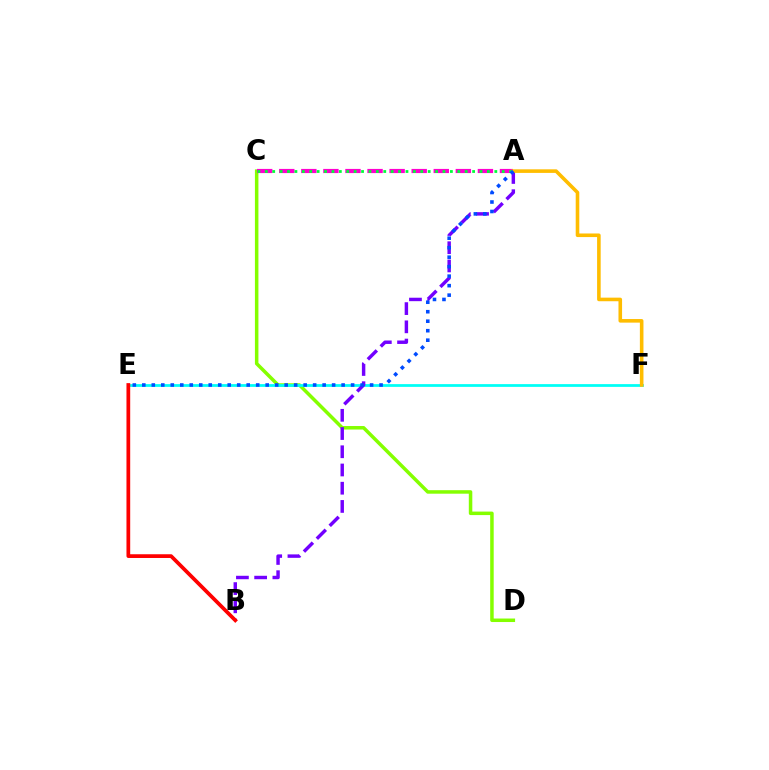{('C', 'D'): [{'color': '#84ff00', 'line_style': 'solid', 'thickness': 2.52}], ('A', 'C'): [{'color': '#ff00cf', 'line_style': 'dashed', 'thickness': 3.0}, {'color': '#00ff39', 'line_style': 'dotted', 'thickness': 2.01}], ('E', 'F'): [{'color': '#00fff6', 'line_style': 'solid', 'thickness': 1.99}], ('A', 'B'): [{'color': '#7200ff', 'line_style': 'dashed', 'thickness': 2.48}], ('A', 'F'): [{'color': '#ffbd00', 'line_style': 'solid', 'thickness': 2.59}], ('B', 'E'): [{'color': '#ff0000', 'line_style': 'solid', 'thickness': 2.69}], ('A', 'E'): [{'color': '#004bff', 'line_style': 'dotted', 'thickness': 2.58}]}